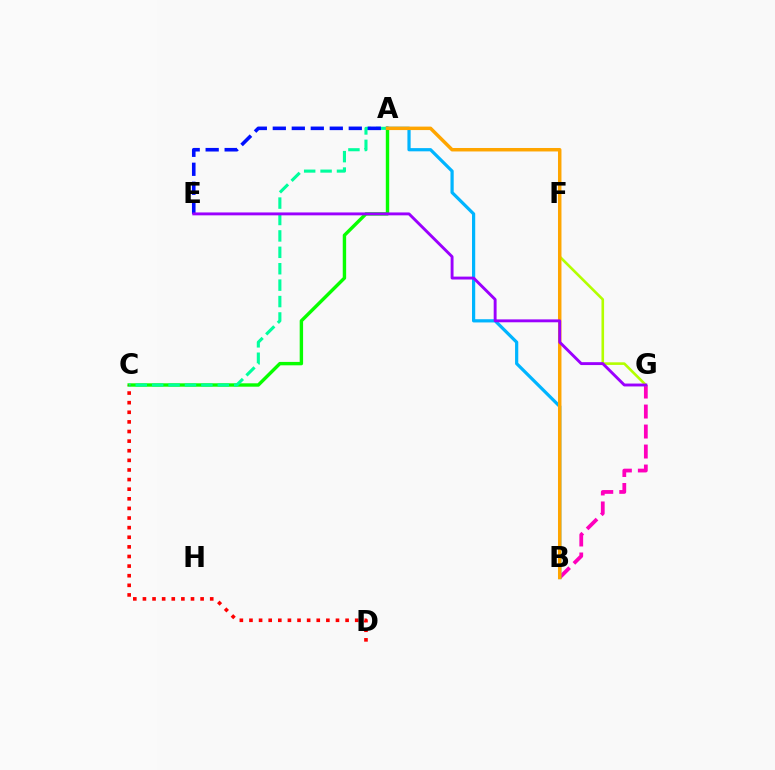{('A', 'C'): [{'color': '#08ff00', 'line_style': 'solid', 'thickness': 2.45}, {'color': '#00ff9d', 'line_style': 'dashed', 'thickness': 2.23}], ('B', 'G'): [{'color': '#ff00bd', 'line_style': 'dashed', 'thickness': 2.72}], ('A', 'B'): [{'color': '#00b5ff', 'line_style': 'solid', 'thickness': 2.31}, {'color': '#ffa500', 'line_style': 'solid', 'thickness': 2.5}], ('A', 'E'): [{'color': '#0010ff', 'line_style': 'dashed', 'thickness': 2.58}], ('F', 'G'): [{'color': '#b3ff00', 'line_style': 'solid', 'thickness': 1.88}], ('C', 'D'): [{'color': '#ff0000', 'line_style': 'dotted', 'thickness': 2.61}], ('E', 'G'): [{'color': '#9b00ff', 'line_style': 'solid', 'thickness': 2.08}]}